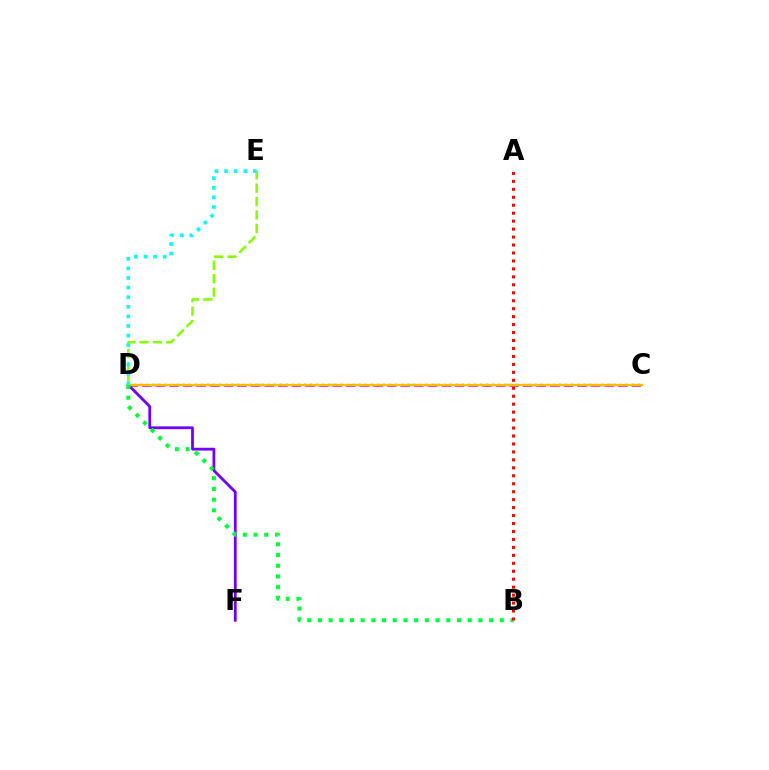{('C', 'D'): [{'color': '#ff00cf', 'line_style': 'dashed', 'thickness': 1.85}, {'color': '#004bff', 'line_style': 'dotted', 'thickness': 1.65}, {'color': '#ffbd00', 'line_style': 'solid', 'thickness': 1.7}], ('D', 'F'): [{'color': '#7200ff', 'line_style': 'solid', 'thickness': 2.01}], ('D', 'E'): [{'color': '#84ff00', 'line_style': 'dashed', 'thickness': 1.82}, {'color': '#00fff6', 'line_style': 'dotted', 'thickness': 2.61}], ('B', 'D'): [{'color': '#00ff39', 'line_style': 'dotted', 'thickness': 2.91}], ('A', 'B'): [{'color': '#ff0000', 'line_style': 'dotted', 'thickness': 2.16}]}